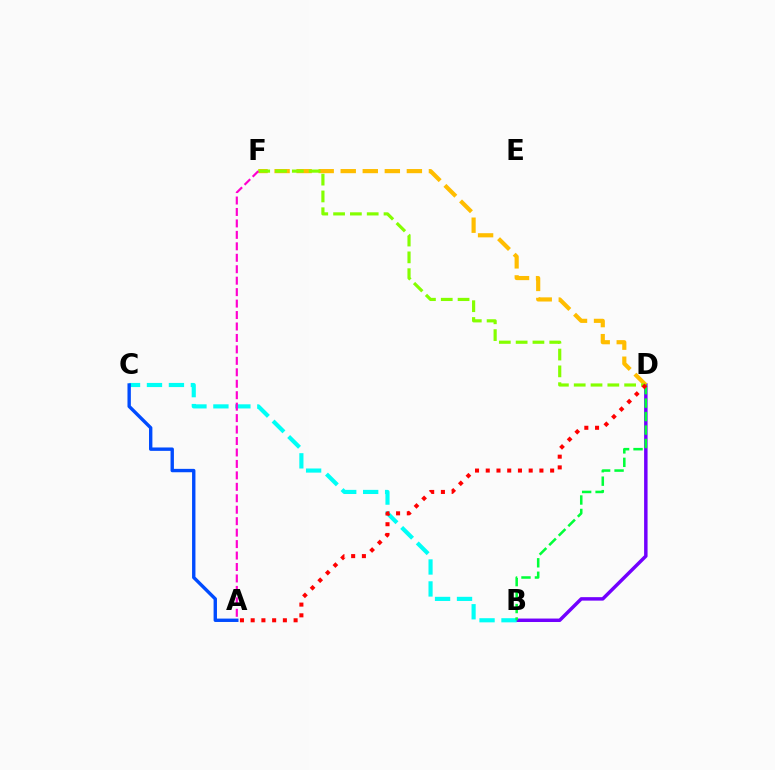{('B', 'D'): [{'color': '#7200ff', 'line_style': 'solid', 'thickness': 2.5}, {'color': '#00ff39', 'line_style': 'dashed', 'thickness': 1.83}], ('B', 'C'): [{'color': '#00fff6', 'line_style': 'dashed', 'thickness': 2.98}], ('D', 'F'): [{'color': '#ffbd00', 'line_style': 'dashed', 'thickness': 3.0}, {'color': '#84ff00', 'line_style': 'dashed', 'thickness': 2.28}], ('A', 'C'): [{'color': '#004bff', 'line_style': 'solid', 'thickness': 2.44}], ('A', 'F'): [{'color': '#ff00cf', 'line_style': 'dashed', 'thickness': 1.56}], ('A', 'D'): [{'color': '#ff0000', 'line_style': 'dotted', 'thickness': 2.92}]}